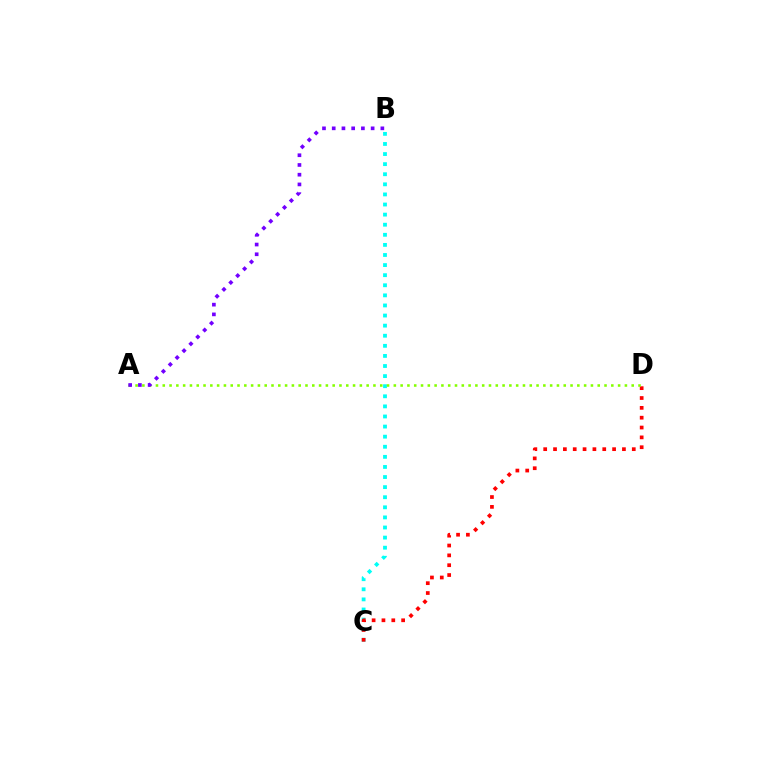{('B', 'C'): [{'color': '#00fff6', 'line_style': 'dotted', 'thickness': 2.74}], ('C', 'D'): [{'color': '#ff0000', 'line_style': 'dotted', 'thickness': 2.67}], ('A', 'D'): [{'color': '#84ff00', 'line_style': 'dotted', 'thickness': 1.85}], ('A', 'B'): [{'color': '#7200ff', 'line_style': 'dotted', 'thickness': 2.64}]}